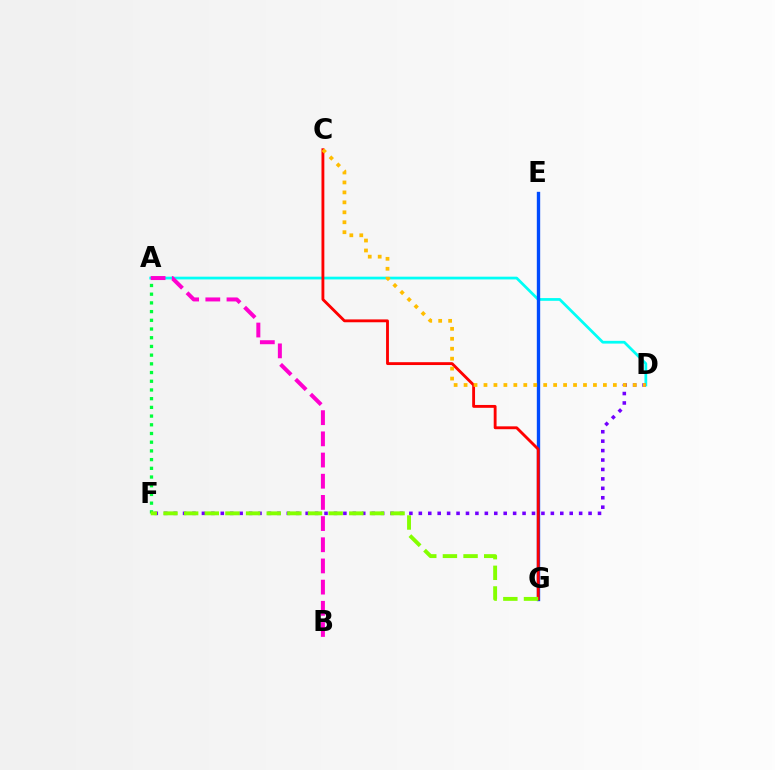{('A', 'D'): [{'color': '#00fff6', 'line_style': 'solid', 'thickness': 1.97}], ('E', 'G'): [{'color': '#004bff', 'line_style': 'solid', 'thickness': 2.42}], ('C', 'G'): [{'color': '#ff0000', 'line_style': 'solid', 'thickness': 2.06}], ('D', 'F'): [{'color': '#7200ff', 'line_style': 'dotted', 'thickness': 2.56}], ('C', 'D'): [{'color': '#ffbd00', 'line_style': 'dotted', 'thickness': 2.7}], ('A', 'F'): [{'color': '#00ff39', 'line_style': 'dotted', 'thickness': 2.37}], ('A', 'B'): [{'color': '#ff00cf', 'line_style': 'dashed', 'thickness': 2.88}], ('F', 'G'): [{'color': '#84ff00', 'line_style': 'dashed', 'thickness': 2.8}]}